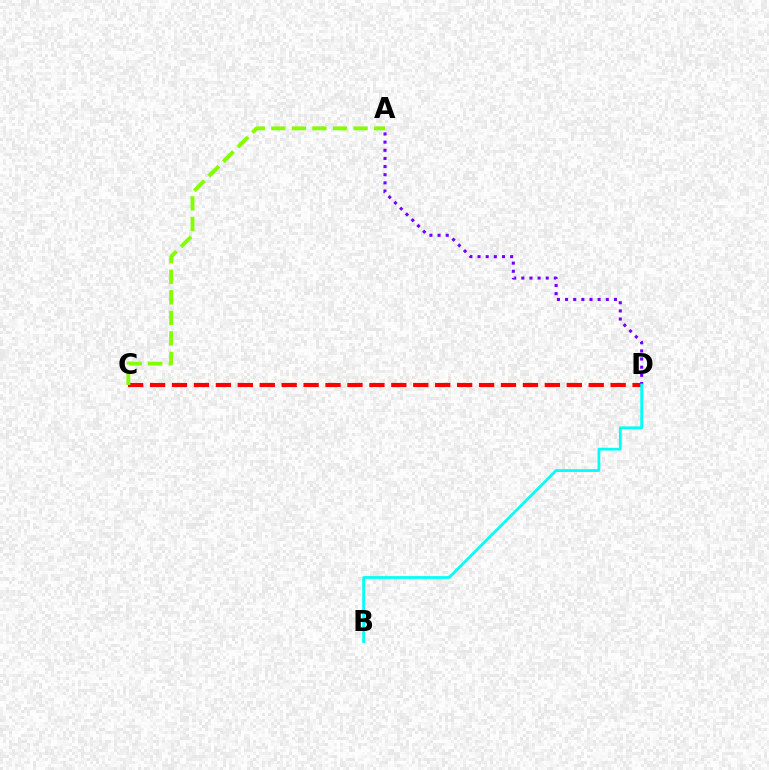{('C', 'D'): [{'color': '#ff0000', 'line_style': 'dashed', 'thickness': 2.98}], ('A', 'D'): [{'color': '#7200ff', 'line_style': 'dotted', 'thickness': 2.21}], ('A', 'C'): [{'color': '#84ff00', 'line_style': 'dashed', 'thickness': 2.79}], ('B', 'D'): [{'color': '#00fff6', 'line_style': 'solid', 'thickness': 1.98}]}